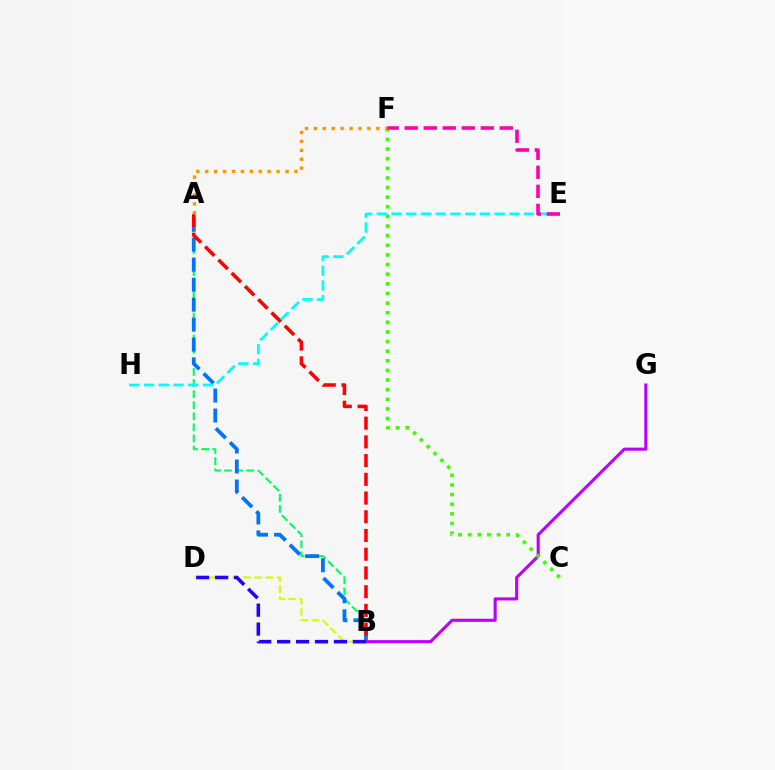{('B', 'D'): [{'color': '#d1ff00', 'line_style': 'dashed', 'thickness': 1.51}, {'color': '#2500ff', 'line_style': 'dashed', 'thickness': 2.57}], ('A', 'B'): [{'color': '#00ff5c', 'line_style': 'dashed', 'thickness': 1.51}, {'color': '#0074ff', 'line_style': 'dashed', 'thickness': 2.71}, {'color': '#ff0000', 'line_style': 'dashed', 'thickness': 2.54}], ('B', 'G'): [{'color': '#b900ff', 'line_style': 'solid', 'thickness': 2.22}], ('C', 'F'): [{'color': '#3dff00', 'line_style': 'dotted', 'thickness': 2.61}], ('E', 'H'): [{'color': '#00fff6', 'line_style': 'dashed', 'thickness': 2.0}], ('E', 'F'): [{'color': '#ff00ac', 'line_style': 'dashed', 'thickness': 2.58}], ('A', 'F'): [{'color': '#ff9400', 'line_style': 'dotted', 'thickness': 2.42}]}